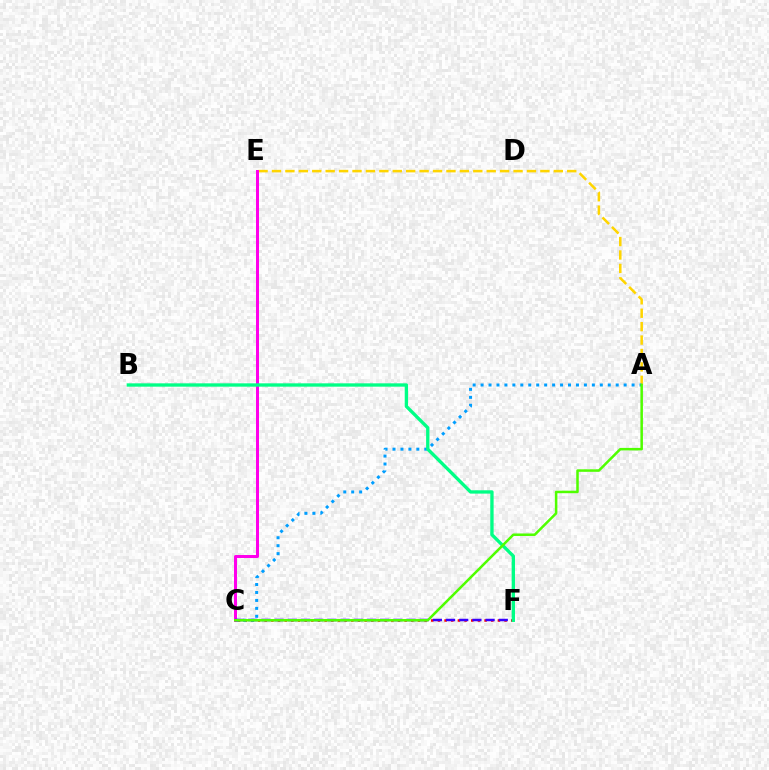{('C', 'F'): [{'color': '#ff0000', 'line_style': 'dotted', 'thickness': 1.81}, {'color': '#3700ff', 'line_style': 'dashed', 'thickness': 1.79}], ('A', 'E'): [{'color': '#ffd500', 'line_style': 'dashed', 'thickness': 1.82}], ('A', 'C'): [{'color': '#009eff', 'line_style': 'dotted', 'thickness': 2.16}, {'color': '#4fff00', 'line_style': 'solid', 'thickness': 1.81}], ('C', 'E'): [{'color': '#ff00ed', 'line_style': 'solid', 'thickness': 2.16}], ('B', 'F'): [{'color': '#00ff86', 'line_style': 'solid', 'thickness': 2.4}]}